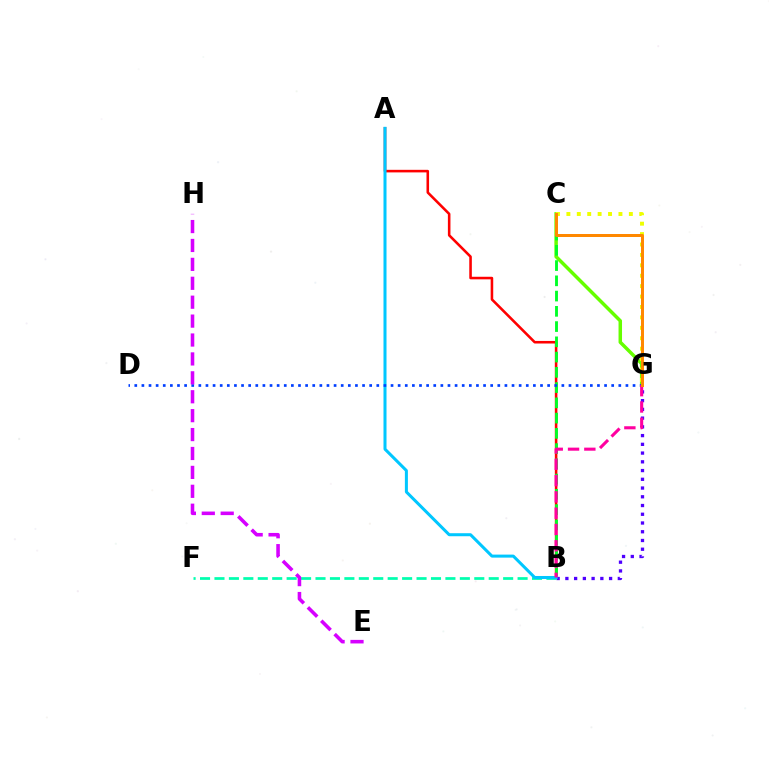{('A', 'B'): [{'color': '#ff0000', 'line_style': 'solid', 'thickness': 1.85}, {'color': '#00c7ff', 'line_style': 'solid', 'thickness': 2.18}], ('C', 'G'): [{'color': '#66ff00', 'line_style': 'solid', 'thickness': 2.51}, {'color': '#eeff00', 'line_style': 'dotted', 'thickness': 2.83}, {'color': '#ff8800', 'line_style': 'solid', 'thickness': 2.16}], ('B', 'G'): [{'color': '#4f00ff', 'line_style': 'dotted', 'thickness': 2.37}, {'color': '#ff00a0', 'line_style': 'dashed', 'thickness': 2.21}], ('B', 'F'): [{'color': '#00ffaf', 'line_style': 'dashed', 'thickness': 1.96}], ('B', 'C'): [{'color': '#00ff27', 'line_style': 'dashed', 'thickness': 2.07}], ('D', 'G'): [{'color': '#003fff', 'line_style': 'dotted', 'thickness': 1.93}], ('E', 'H'): [{'color': '#d600ff', 'line_style': 'dashed', 'thickness': 2.57}]}